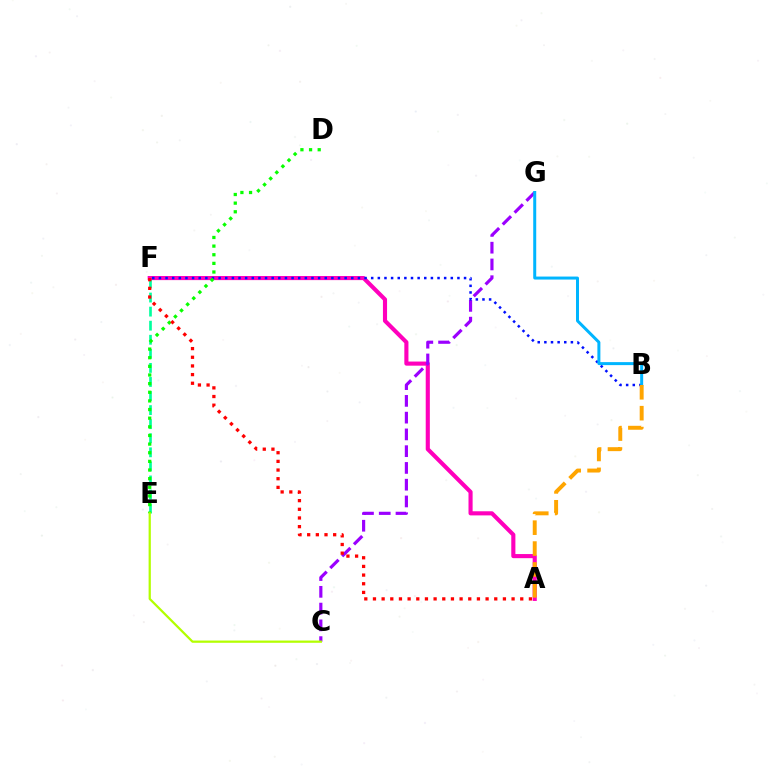{('E', 'F'): [{'color': '#00ff9d', 'line_style': 'dashed', 'thickness': 1.91}], ('A', 'F'): [{'color': '#ff00bd', 'line_style': 'solid', 'thickness': 2.96}, {'color': '#ff0000', 'line_style': 'dotted', 'thickness': 2.35}], ('C', 'G'): [{'color': '#9b00ff', 'line_style': 'dashed', 'thickness': 2.28}], ('B', 'F'): [{'color': '#0010ff', 'line_style': 'dotted', 'thickness': 1.8}], ('B', 'G'): [{'color': '#00b5ff', 'line_style': 'solid', 'thickness': 2.16}], ('D', 'E'): [{'color': '#08ff00', 'line_style': 'dotted', 'thickness': 2.35}], ('A', 'B'): [{'color': '#ffa500', 'line_style': 'dashed', 'thickness': 2.84}], ('C', 'E'): [{'color': '#b3ff00', 'line_style': 'solid', 'thickness': 1.62}]}